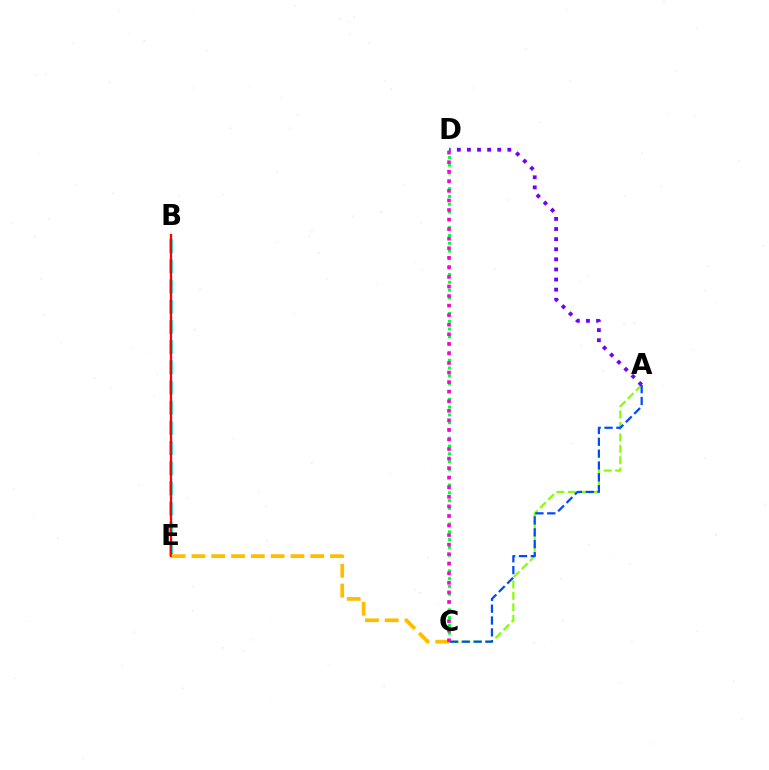{('A', 'C'): [{'color': '#84ff00', 'line_style': 'dashed', 'thickness': 1.55}, {'color': '#004bff', 'line_style': 'dashed', 'thickness': 1.61}], ('C', 'D'): [{'color': '#00ff39', 'line_style': 'dotted', 'thickness': 2.12}, {'color': '#ff00cf', 'line_style': 'dotted', 'thickness': 2.6}], ('B', 'E'): [{'color': '#00fff6', 'line_style': 'dashed', 'thickness': 2.74}, {'color': '#ff0000', 'line_style': 'solid', 'thickness': 1.65}], ('A', 'D'): [{'color': '#7200ff', 'line_style': 'dotted', 'thickness': 2.74}], ('C', 'E'): [{'color': '#ffbd00', 'line_style': 'dashed', 'thickness': 2.69}]}